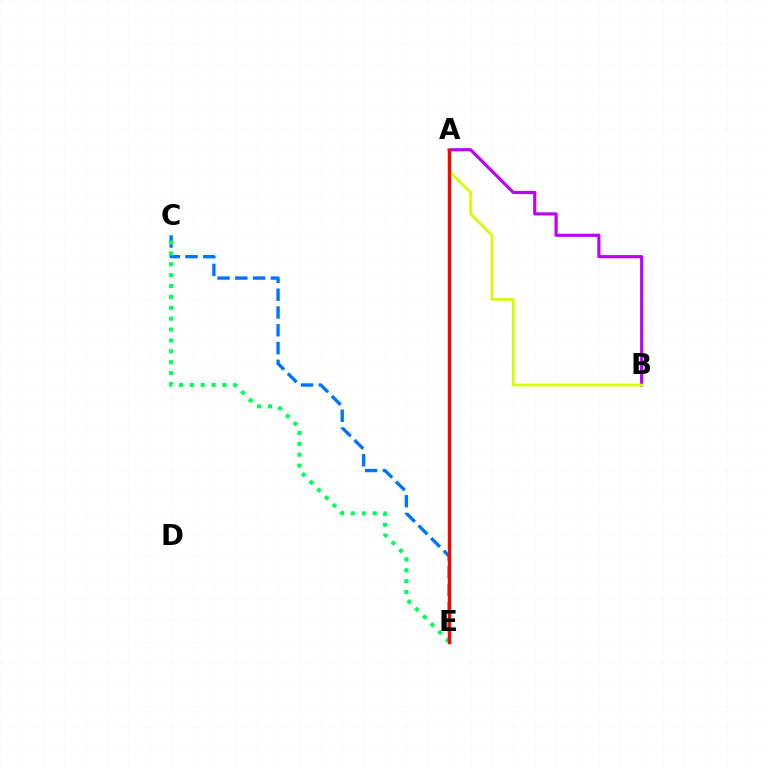{('C', 'E'): [{'color': '#0074ff', 'line_style': 'dashed', 'thickness': 2.42}, {'color': '#00ff5c', 'line_style': 'dotted', 'thickness': 2.96}], ('A', 'B'): [{'color': '#b900ff', 'line_style': 'solid', 'thickness': 2.27}, {'color': '#d1ff00', 'line_style': 'solid', 'thickness': 1.94}], ('A', 'E'): [{'color': '#ff0000', 'line_style': 'solid', 'thickness': 2.42}]}